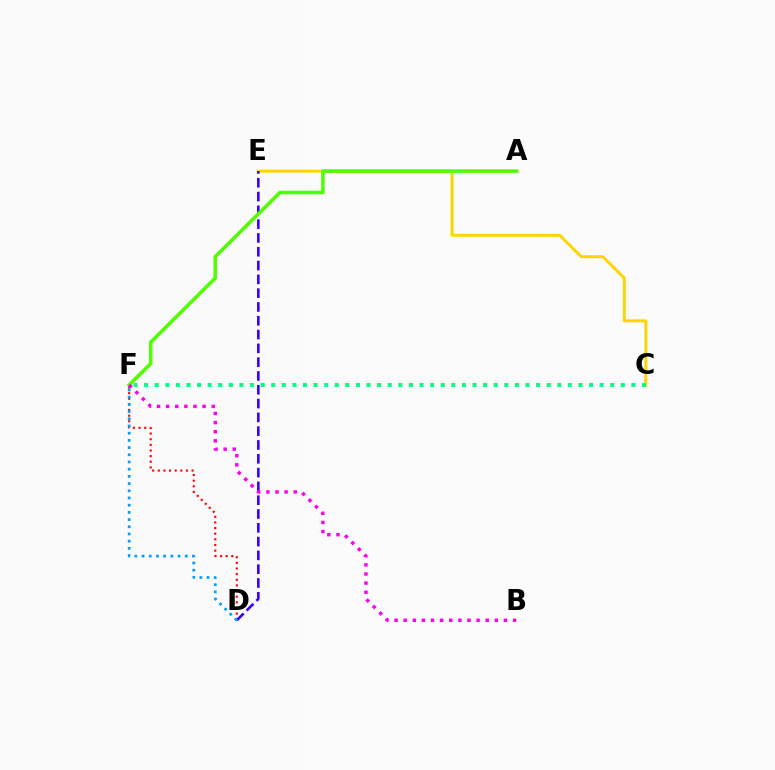{('C', 'E'): [{'color': '#ffd500', 'line_style': 'solid', 'thickness': 2.13}], ('D', 'F'): [{'color': '#ff0000', 'line_style': 'dotted', 'thickness': 1.53}, {'color': '#009eff', 'line_style': 'dotted', 'thickness': 1.96}], ('D', 'E'): [{'color': '#3700ff', 'line_style': 'dashed', 'thickness': 1.88}], ('A', 'F'): [{'color': '#4fff00', 'line_style': 'solid', 'thickness': 2.54}], ('C', 'F'): [{'color': '#00ff86', 'line_style': 'dotted', 'thickness': 2.88}], ('B', 'F'): [{'color': '#ff00ed', 'line_style': 'dotted', 'thickness': 2.48}]}